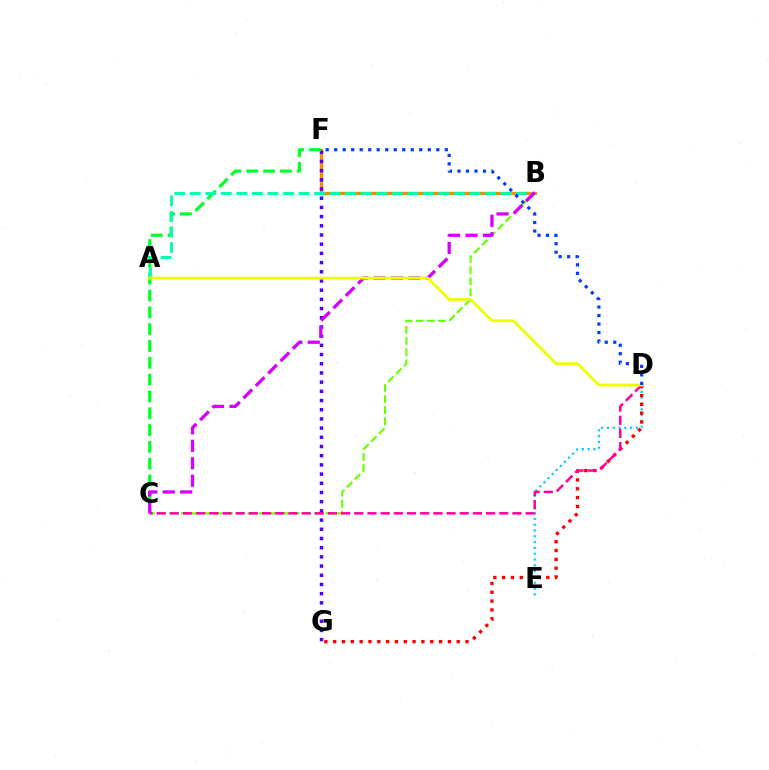{('B', 'F'): [{'color': '#ff8800', 'line_style': 'solid', 'thickness': 2.41}], ('F', 'G'): [{'color': '#4f00ff', 'line_style': 'dotted', 'thickness': 2.5}], ('D', 'E'): [{'color': '#00c7ff', 'line_style': 'dotted', 'thickness': 1.58}], ('B', 'C'): [{'color': '#66ff00', 'line_style': 'dashed', 'thickness': 1.51}, {'color': '#d600ff', 'line_style': 'dashed', 'thickness': 2.37}], ('D', 'G'): [{'color': '#ff0000', 'line_style': 'dotted', 'thickness': 2.4}], ('C', 'F'): [{'color': '#00ff27', 'line_style': 'dashed', 'thickness': 2.29}], ('A', 'B'): [{'color': '#00ffaf', 'line_style': 'dashed', 'thickness': 2.11}], ('C', 'D'): [{'color': '#ff00a0', 'line_style': 'dashed', 'thickness': 1.79}], ('A', 'D'): [{'color': '#eeff00', 'line_style': 'solid', 'thickness': 2.0}], ('D', 'F'): [{'color': '#003fff', 'line_style': 'dotted', 'thickness': 2.31}]}